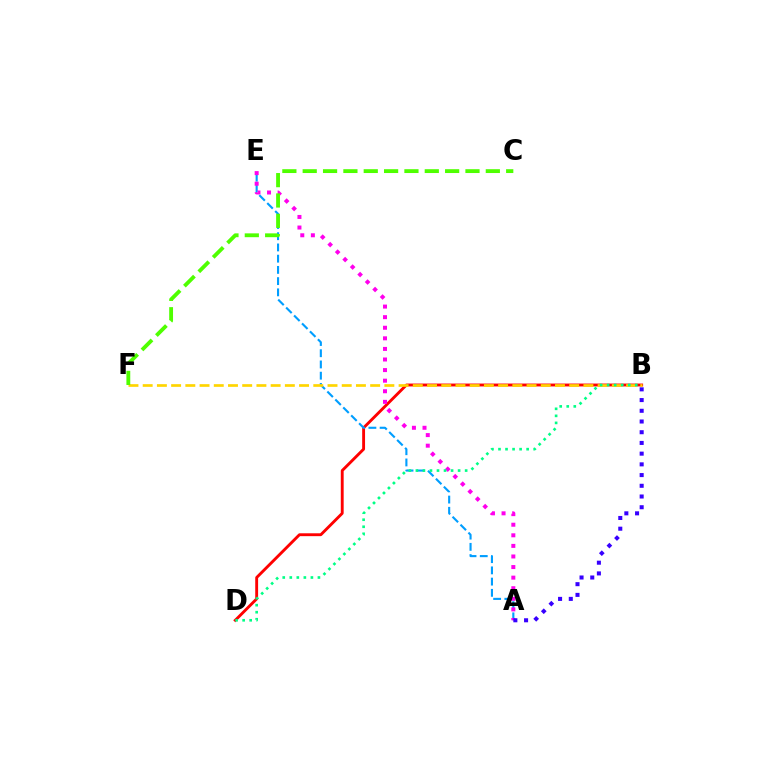{('B', 'D'): [{'color': '#ff0000', 'line_style': 'solid', 'thickness': 2.07}, {'color': '#00ff86', 'line_style': 'dotted', 'thickness': 1.91}], ('A', 'E'): [{'color': '#009eff', 'line_style': 'dashed', 'thickness': 1.53}, {'color': '#ff00ed', 'line_style': 'dotted', 'thickness': 2.88}], ('A', 'B'): [{'color': '#3700ff', 'line_style': 'dotted', 'thickness': 2.91}], ('B', 'F'): [{'color': '#ffd500', 'line_style': 'dashed', 'thickness': 1.93}], ('C', 'F'): [{'color': '#4fff00', 'line_style': 'dashed', 'thickness': 2.76}]}